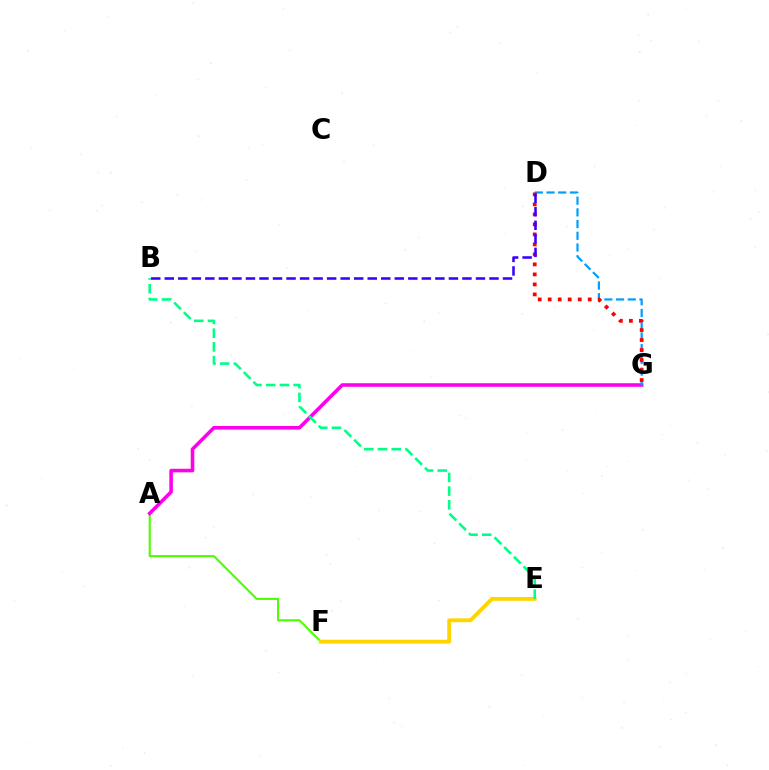{('A', 'F'): [{'color': '#4fff00', 'line_style': 'solid', 'thickness': 1.53}], ('A', 'G'): [{'color': '#ff00ed', 'line_style': 'solid', 'thickness': 2.58}], ('D', 'G'): [{'color': '#009eff', 'line_style': 'dashed', 'thickness': 1.59}, {'color': '#ff0000', 'line_style': 'dotted', 'thickness': 2.72}], ('E', 'F'): [{'color': '#ffd500', 'line_style': 'solid', 'thickness': 2.77}], ('B', 'E'): [{'color': '#00ff86', 'line_style': 'dashed', 'thickness': 1.86}], ('B', 'D'): [{'color': '#3700ff', 'line_style': 'dashed', 'thickness': 1.84}]}